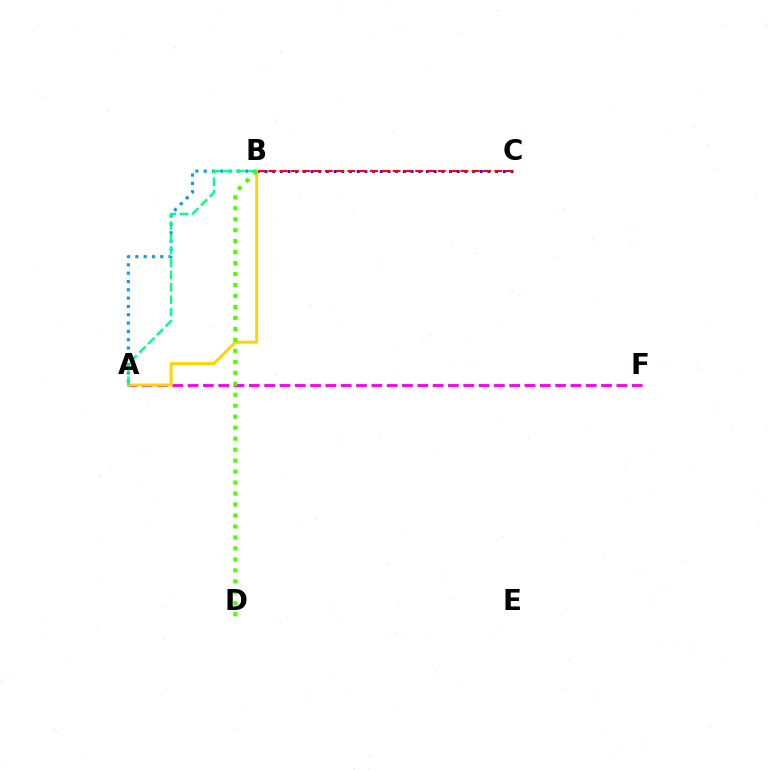{('A', 'B'): [{'color': '#009eff', 'line_style': 'dotted', 'thickness': 2.26}, {'color': '#ffd500', 'line_style': 'solid', 'thickness': 2.16}, {'color': '#00ff86', 'line_style': 'dashed', 'thickness': 1.68}], ('B', 'C'): [{'color': '#3700ff', 'line_style': 'dotted', 'thickness': 2.09}, {'color': '#ff0000', 'line_style': 'dashed', 'thickness': 1.54}], ('A', 'F'): [{'color': '#ff00ed', 'line_style': 'dashed', 'thickness': 2.08}], ('B', 'D'): [{'color': '#4fff00', 'line_style': 'dotted', 'thickness': 2.98}]}